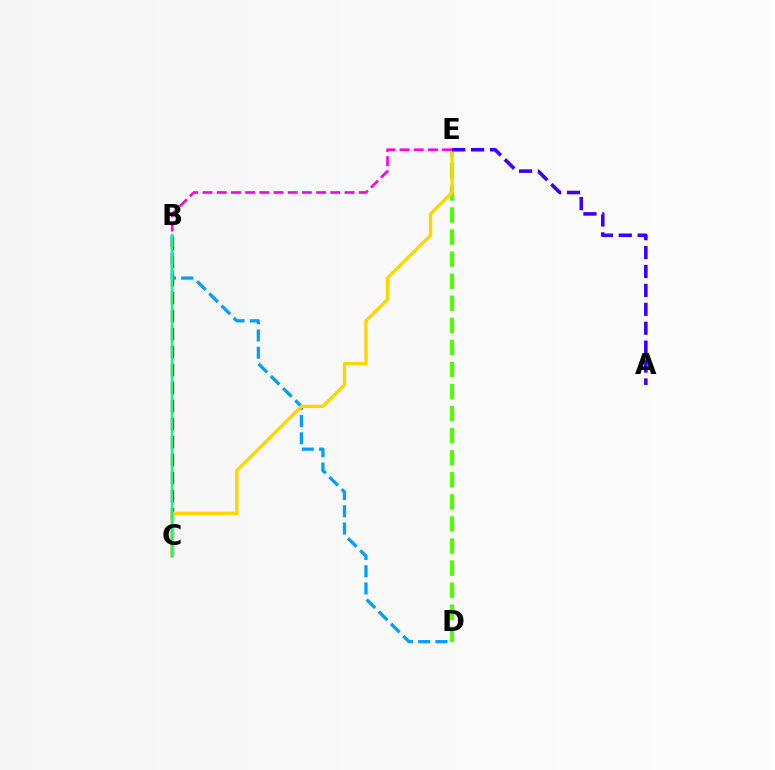{('B', 'C'): [{'color': '#ff0000', 'line_style': 'dashed', 'thickness': 2.45}, {'color': '#00ff86', 'line_style': 'solid', 'thickness': 1.74}], ('B', 'D'): [{'color': '#009eff', 'line_style': 'dashed', 'thickness': 2.34}], ('D', 'E'): [{'color': '#4fff00', 'line_style': 'dashed', 'thickness': 3.0}], ('C', 'E'): [{'color': '#ffd500', 'line_style': 'solid', 'thickness': 2.41}], ('A', 'E'): [{'color': '#3700ff', 'line_style': 'dashed', 'thickness': 2.57}], ('B', 'E'): [{'color': '#ff00ed', 'line_style': 'dashed', 'thickness': 1.93}]}